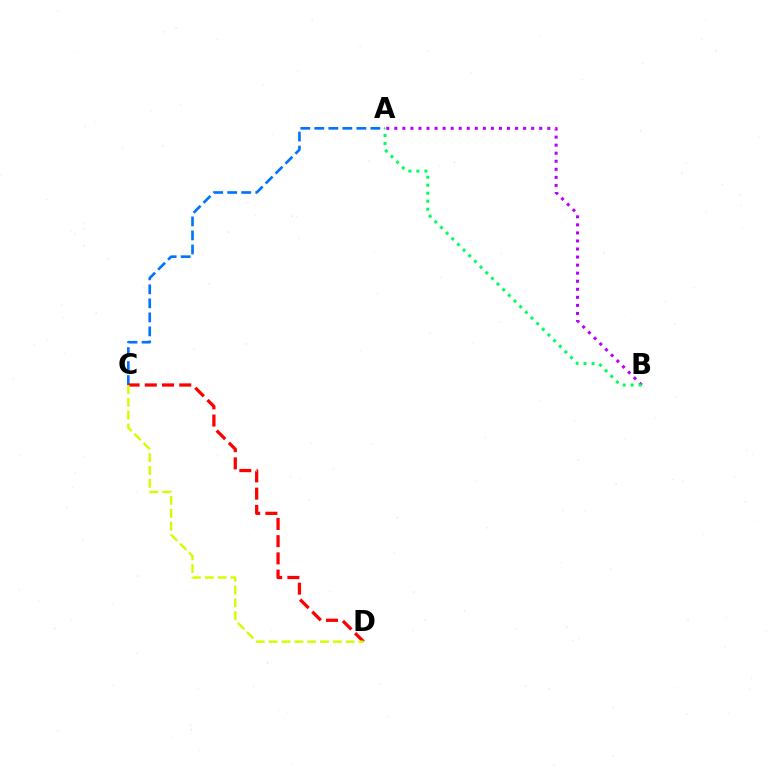{('A', 'C'): [{'color': '#0074ff', 'line_style': 'dashed', 'thickness': 1.9}], ('A', 'B'): [{'color': '#b900ff', 'line_style': 'dotted', 'thickness': 2.19}, {'color': '#00ff5c', 'line_style': 'dotted', 'thickness': 2.17}], ('C', 'D'): [{'color': '#ff0000', 'line_style': 'dashed', 'thickness': 2.34}, {'color': '#d1ff00', 'line_style': 'dashed', 'thickness': 1.74}]}